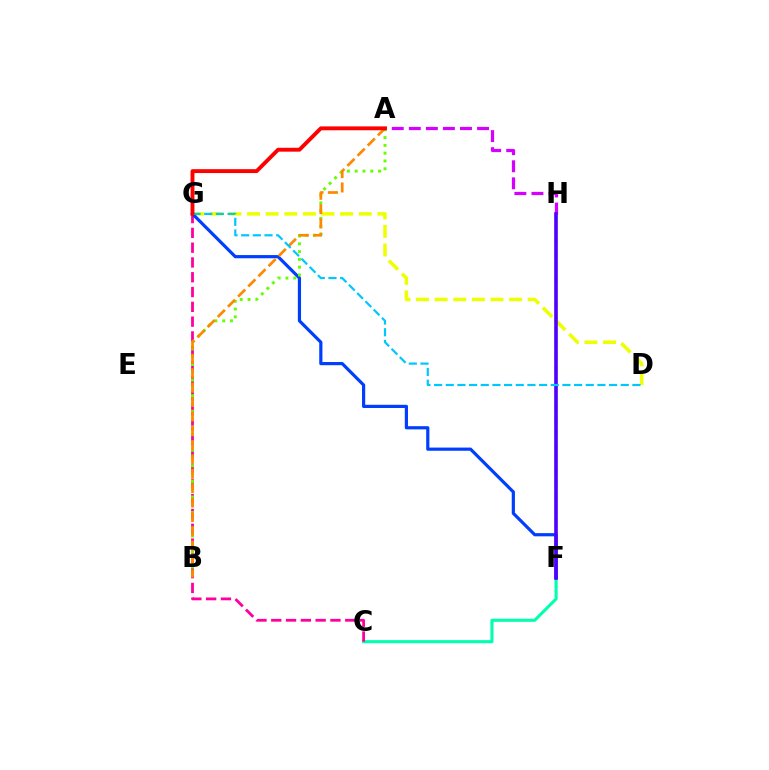{('F', 'H'): [{'color': '#00ff27', 'line_style': 'dashed', 'thickness': 1.73}, {'color': '#4f00ff', 'line_style': 'solid', 'thickness': 2.6}], ('D', 'G'): [{'color': '#eeff00', 'line_style': 'dashed', 'thickness': 2.53}, {'color': '#00c7ff', 'line_style': 'dashed', 'thickness': 1.58}], ('A', 'H'): [{'color': '#d600ff', 'line_style': 'dashed', 'thickness': 2.32}], ('C', 'F'): [{'color': '#00ffaf', 'line_style': 'solid', 'thickness': 2.22}], ('C', 'G'): [{'color': '#ff00a0', 'line_style': 'dashed', 'thickness': 2.01}], ('F', 'G'): [{'color': '#003fff', 'line_style': 'solid', 'thickness': 2.3}], ('A', 'B'): [{'color': '#66ff00', 'line_style': 'dotted', 'thickness': 2.12}, {'color': '#ff8800', 'line_style': 'dashed', 'thickness': 1.95}], ('A', 'G'): [{'color': '#ff0000', 'line_style': 'solid', 'thickness': 2.79}]}